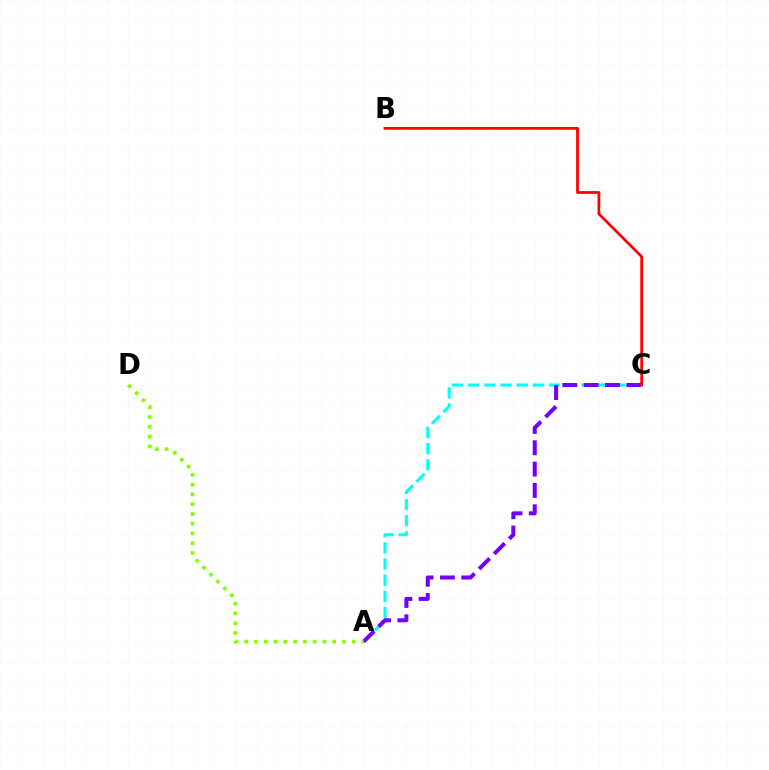{('A', 'C'): [{'color': '#00fff6', 'line_style': 'dashed', 'thickness': 2.2}, {'color': '#7200ff', 'line_style': 'dashed', 'thickness': 2.9}], ('B', 'C'): [{'color': '#ff0000', 'line_style': 'solid', 'thickness': 1.98}], ('A', 'D'): [{'color': '#84ff00', 'line_style': 'dotted', 'thickness': 2.66}]}